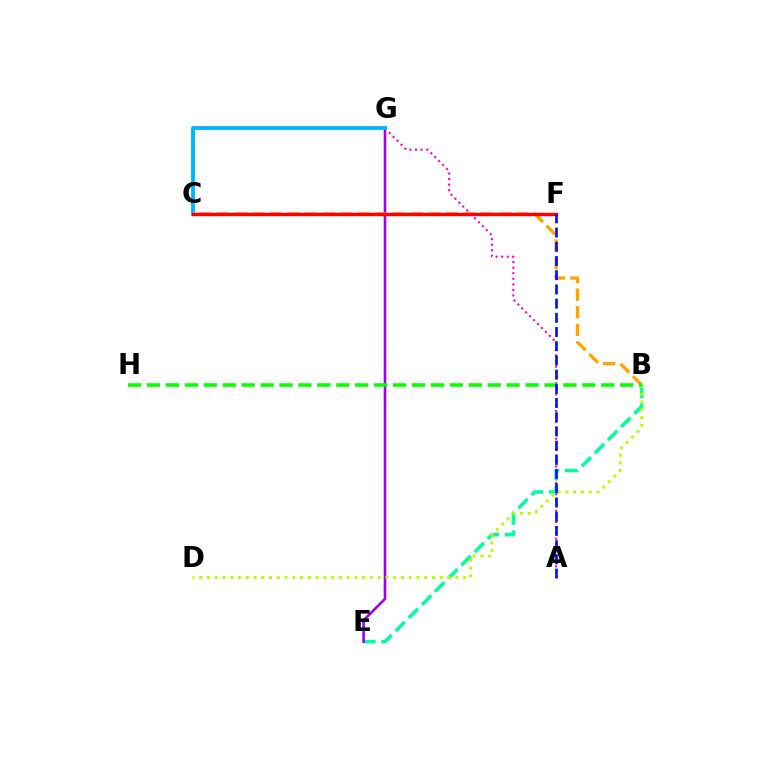{('A', 'G'): [{'color': '#ff00bd', 'line_style': 'dotted', 'thickness': 1.51}], ('B', 'E'): [{'color': '#00ff9d', 'line_style': 'dashed', 'thickness': 2.53}], ('E', 'G'): [{'color': '#9b00ff', 'line_style': 'solid', 'thickness': 1.87}], ('B', 'D'): [{'color': '#b3ff00', 'line_style': 'dotted', 'thickness': 2.11}], ('C', 'G'): [{'color': '#00b5ff', 'line_style': 'solid', 'thickness': 2.74}], ('B', 'C'): [{'color': '#ffa500', 'line_style': 'dashed', 'thickness': 2.39}], ('C', 'F'): [{'color': '#ff0000', 'line_style': 'solid', 'thickness': 2.45}], ('B', 'H'): [{'color': '#08ff00', 'line_style': 'dashed', 'thickness': 2.57}], ('A', 'F'): [{'color': '#0010ff', 'line_style': 'dashed', 'thickness': 1.93}]}